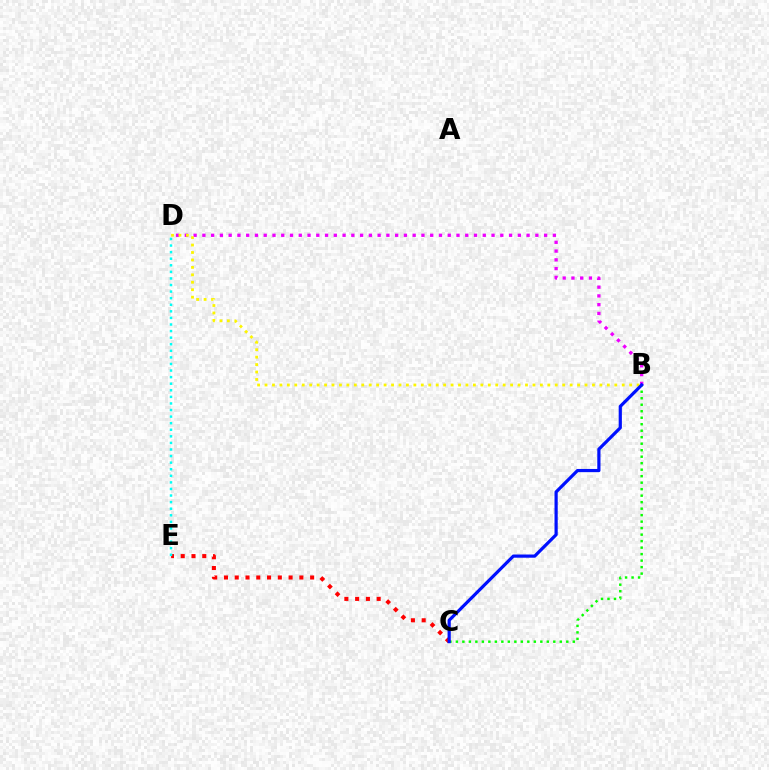{('B', 'D'): [{'color': '#ee00ff', 'line_style': 'dotted', 'thickness': 2.38}, {'color': '#fcf500', 'line_style': 'dotted', 'thickness': 2.02}], ('B', 'C'): [{'color': '#08ff00', 'line_style': 'dotted', 'thickness': 1.76}, {'color': '#0010ff', 'line_style': 'solid', 'thickness': 2.3}], ('C', 'E'): [{'color': '#ff0000', 'line_style': 'dotted', 'thickness': 2.93}], ('D', 'E'): [{'color': '#00fff6', 'line_style': 'dotted', 'thickness': 1.79}]}